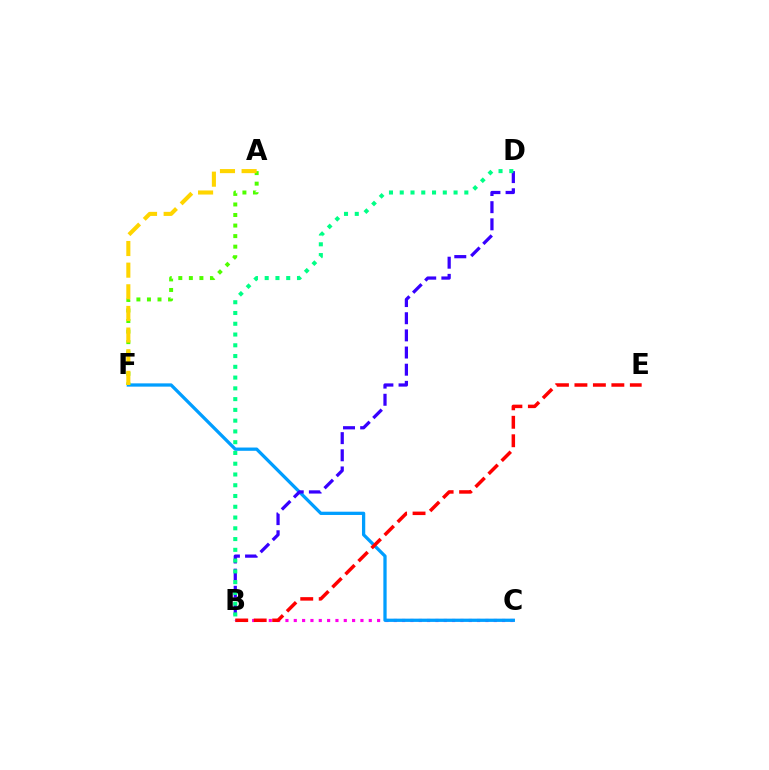{('B', 'C'): [{'color': '#ff00ed', 'line_style': 'dotted', 'thickness': 2.26}], ('C', 'F'): [{'color': '#009eff', 'line_style': 'solid', 'thickness': 2.36}], ('B', 'E'): [{'color': '#ff0000', 'line_style': 'dashed', 'thickness': 2.51}], ('A', 'F'): [{'color': '#4fff00', 'line_style': 'dotted', 'thickness': 2.87}, {'color': '#ffd500', 'line_style': 'dashed', 'thickness': 2.94}], ('B', 'D'): [{'color': '#3700ff', 'line_style': 'dashed', 'thickness': 2.33}, {'color': '#00ff86', 'line_style': 'dotted', 'thickness': 2.92}]}